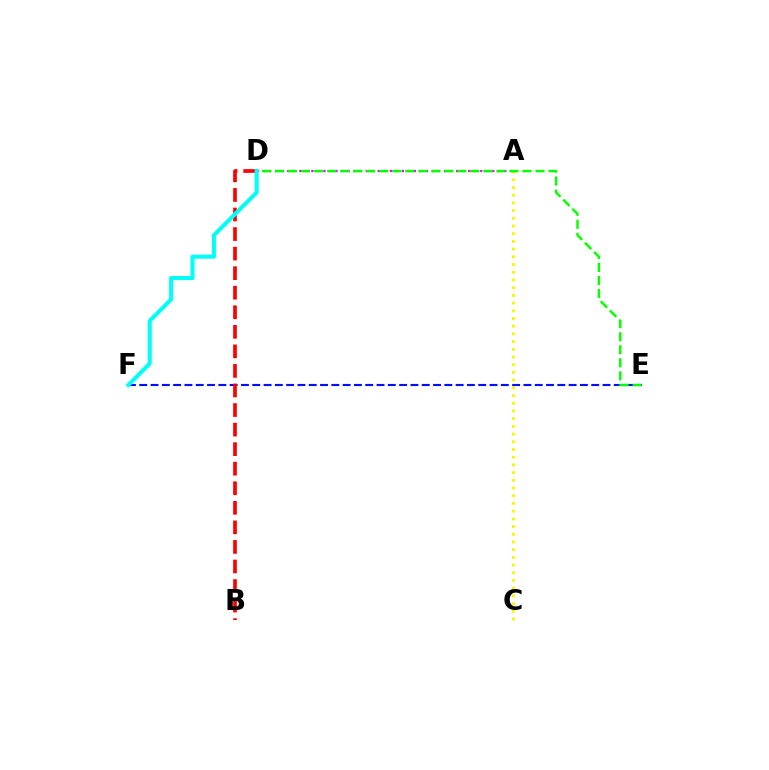{('A', 'D'): [{'color': '#ee00ff', 'line_style': 'dotted', 'thickness': 1.64}], ('A', 'C'): [{'color': '#fcf500', 'line_style': 'dotted', 'thickness': 2.09}], ('E', 'F'): [{'color': '#0010ff', 'line_style': 'dashed', 'thickness': 1.54}], ('D', 'E'): [{'color': '#08ff00', 'line_style': 'dashed', 'thickness': 1.77}], ('B', 'D'): [{'color': '#ff0000', 'line_style': 'dashed', 'thickness': 2.66}], ('D', 'F'): [{'color': '#00fff6', 'line_style': 'solid', 'thickness': 2.94}]}